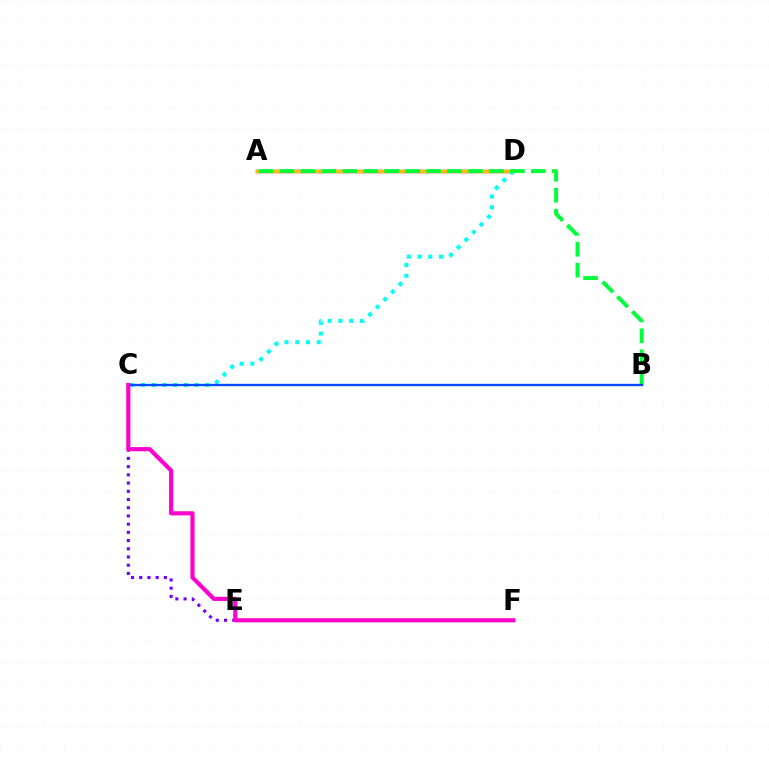{('C', 'E'): [{'color': '#7200ff', 'line_style': 'dotted', 'thickness': 2.23}], ('A', 'D'): [{'color': '#ff0000', 'line_style': 'solid', 'thickness': 2.47}, {'color': '#ffbd00', 'line_style': 'solid', 'thickness': 2.21}], ('C', 'D'): [{'color': '#00fff6', 'line_style': 'dotted', 'thickness': 2.92}], ('A', 'B'): [{'color': '#00ff39', 'line_style': 'dashed', 'thickness': 2.85}], ('E', 'F'): [{'color': '#84ff00', 'line_style': 'dashed', 'thickness': 2.19}], ('B', 'C'): [{'color': '#004bff', 'line_style': 'solid', 'thickness': 1.68}], ('C', 'F'): [{'color': '#ff00cf', 'line_style': 'solid', 'thickness': 2.99}]}